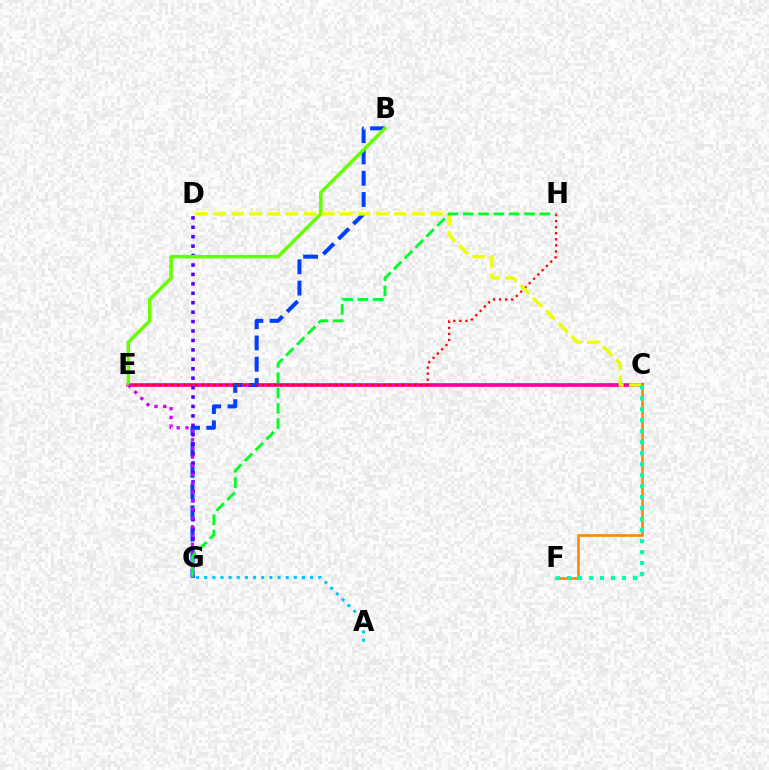{('C', 'E'): [{'color': '#ff00a0', 'line_style': 'solid', 'thickness': 2.66}], ('B', 'G'): [{'color': '#003fff', 'line_style': 'dashed', 'thickness': 2.89}], ('D', 'G'): [{'color': '#4f00ff', 'line_style': 'dotted', 'thickness': 2.56}], ('E', 'H'): [{'color': '#ff0000', 'line_style': 'dotted', 'thickness': 1.65}], ('B', 'E'): [{'color': '#66ff00', 'line_style': 'solid', 'thickness': 2.5}], ('E', 'G'): [{'color': '#d600ff', 'line_style': 'dotted', 'thickness': 2.37}], ('C', 'D'): [{'color': '#eeff00', 'line_style': 'dashed', 'thickness': 2.46}], ('C', 'F'): [{'color': '#ff8800', 'line_style': 'solid', 'thickness': 1.92}, {'color': '#00ffaf', 'line_style': 'dotted', 'thickness': 2.98}], ('A', 'G'): [{'color': '#00c7ff', 'line_style': 'dotted', 'thickness': 2.21}], ('G', 'H'): [{'color': '#00ff27', 'line_style': 'dashed', 'thickness': 2.08}]}